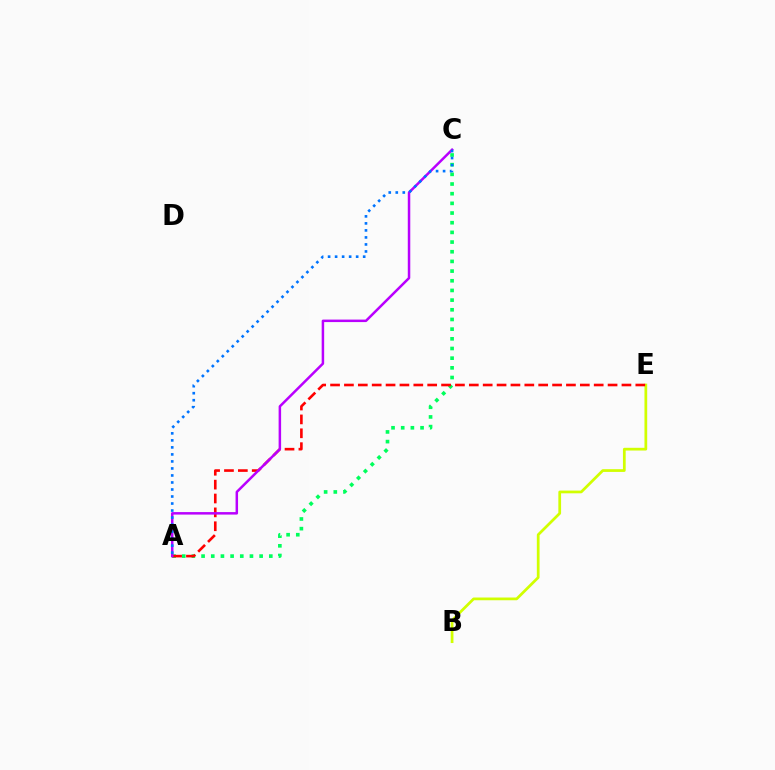{('A', 'C'): [{'color': '#00ff5c', 'line_style': 'dotted', 'thickness': 2.63}, {'color': '#b900ff', 'line_style': 'solid', 'thickness': 1.8}, {'color': '#0074ff', 'line_style': 'dotted', 'thickness': 1.91}], ('B', 'E'): [{'color': '#d1ff00', 'line_style': 'solid', 'thickness': 1.97}], ('A', 'E'): [{'color': '#ff0000', 'line_style': 'dashed', 'thickness': 1.88}]}